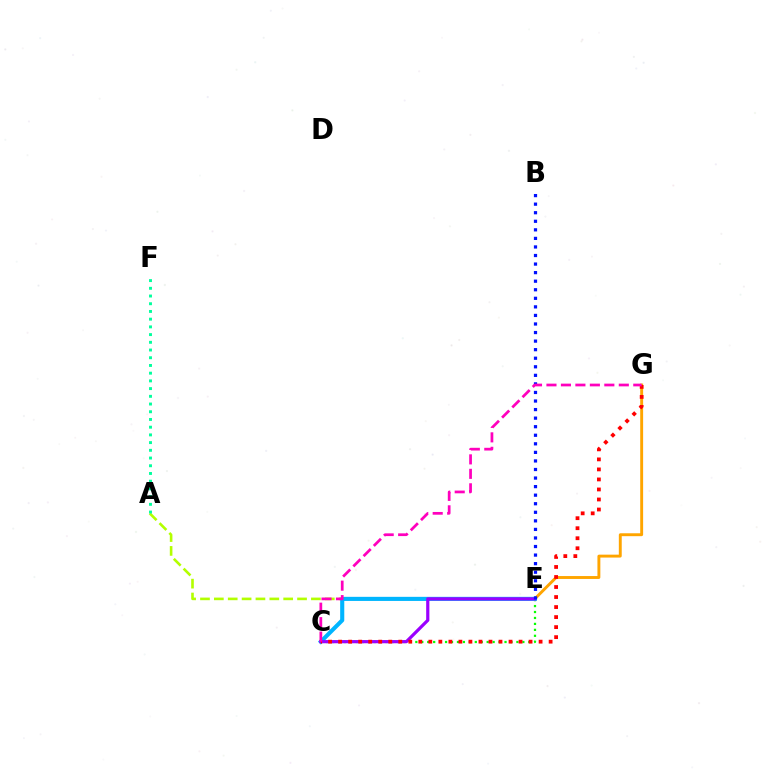{('E', 'G'): [{'color': '#ffa500', 'line_style': 'solid', 'thickness': 2.09}], ('A', 'E'): [{'color': '#b3ff00', 'line_style': 'dashed', 'thickness': 1.88}], ('C', 'E'): [{'color': '#08ff00', 'line_style': 'dotted', 'thickness': 1.62}, {'color': '#00b5ff', 'line_style': 'solid', 'thickness': 2.95}, {'color': '#9b00ff', 'line_style': 'solid', 'thickness': 2.3}], ('B', 'E'): [{'color': '#0010ff', 'line_style': 'dotted', 'thickness': 2.33}], ('A', 'F'): [{'color': '#00ff9d', 'line_style': 'dotted', 'thickness': 2.1}], ('C', 'G'): [{'color': '#ff0000', 'line_style': 'dotted', 'thickness': 2.72}, {'color': '#ff00bd', 'line_style': 'dashed', 'thickness': 1.97}]}